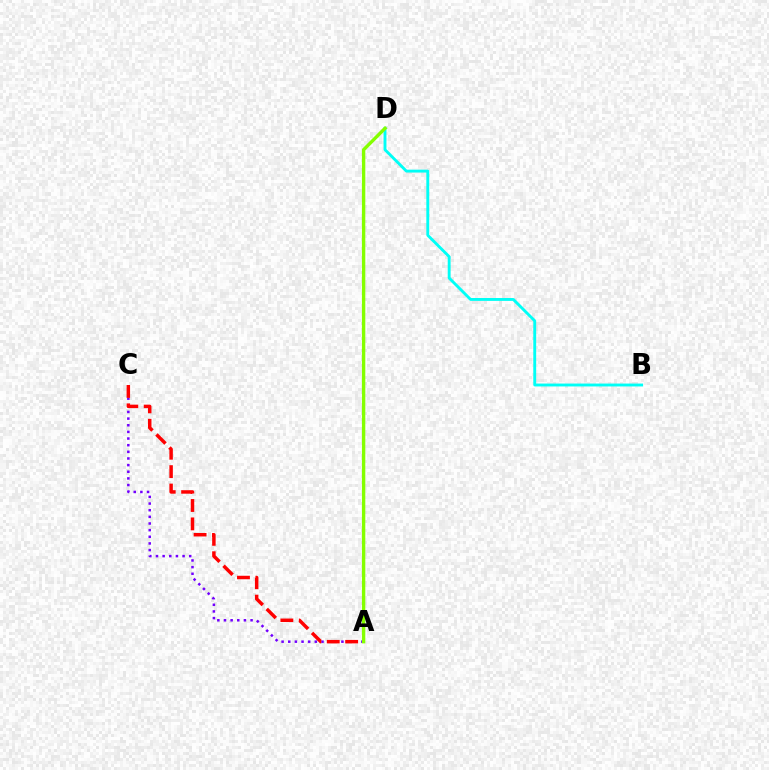{('A', 'C'): [{'color': '#7200ff', 'line_style': 'dotted', 'thickness': 1.81}, {'color': '#ff0000', 'line_style': 'dashed', 'thickness': 2.5}], ('B', 'D'): [{'color': '#00fff6', 'line_style': 'solid', 'thickness': 2.08}], ('A', 'D'): [{'color': '#84ff00', 'line_style': 'solid', 'thickness': 2.43}]}